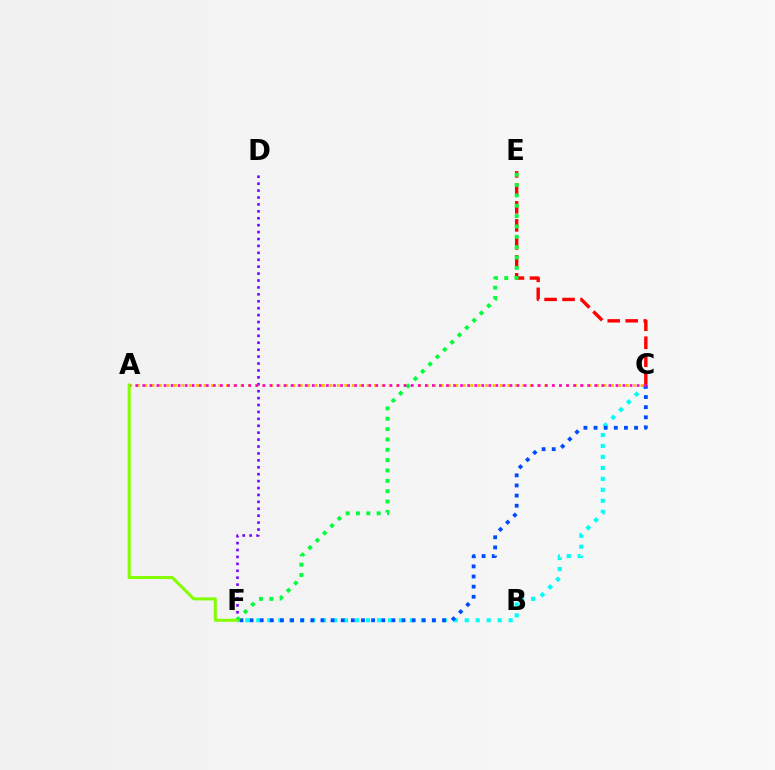{('D', 'F'): [{'color': '#7200ff', 'line_style': 'dotted', 'thickness': 1.88}], ('C', 'F'): [{'color': '#00fff6', 'line_style': 'dotted', 'thickness': 2.98}, {'color': '#004bff', 'line_style': 'dotted', 'thickness': 2.75}], ('A', 'C'): [{'color': '#ffbd00', 'line_style': 'dotted', 'thickness': 2.01}, {'color': '#ff00cf', 'line_style': 'dotted', 'thickness': 1.92}], ('C', 'E'): [{'color': '#ff0000', 'line_style': 'dashed', 'thickness': 2.44}], ('E', 'F'): [{'color': '#00ff39', 'line_style': 'dotted', 'thickness': 2.81}], ('A', 'F'): [{'color': '#84ff00', 'line_style': 'solid', 'thickness': 2.19}]}